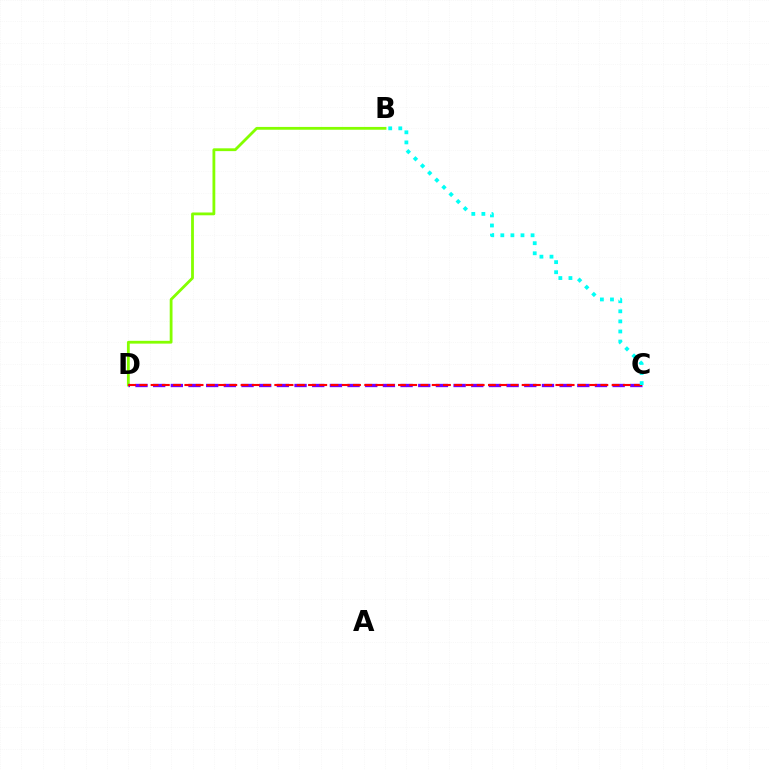{('B', 'D'): [{'color': '#84ff00', 'line_style': 'solid', 'thickness': 2.02}], ('C', 'D'): [{'color': '#7200ff', 'line_style': 'dashed', 'thickness': 2.4}, {'color': '#ff0000', 'line_style': 'dashed', 'thickness': 1.53}], ('B', 'C'): [{'color': '#00fff6', 'line_style': 'dotted', 'thickness': 2.74}]}